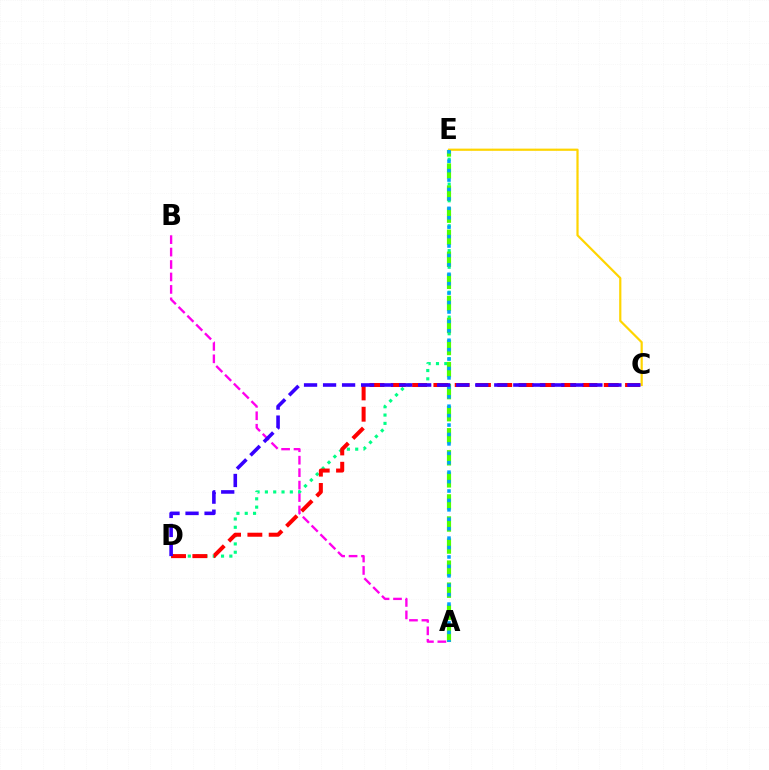{('A', 'B'): [{'color': '#ff00ed', 'line_style': 'dashed', 'thickness': 1.69}], ('D', 'E'): [{'color': '#00ff86', 'line_style': 'dotted', 'thickness': 2.26}], ('A', 'E'): [{'color': '#4fff00', 'line_style': 'dashed', 'thickness': 3.0}, {'color': '#009eff', 'line_style': 'dotted', 'thickness': 2.56}], ('C', 'D'): [{'color': '#ff0000', 'line_style': 'dashed', 'thickness': 2.89}, {'color': '#3700ff', 'line_style': 'dashed', 'thickness': 2.58}], ('C', 'E'): [{'color': '#ffd500', 'line_style': 'solid', 'thickness': 1.59}]}